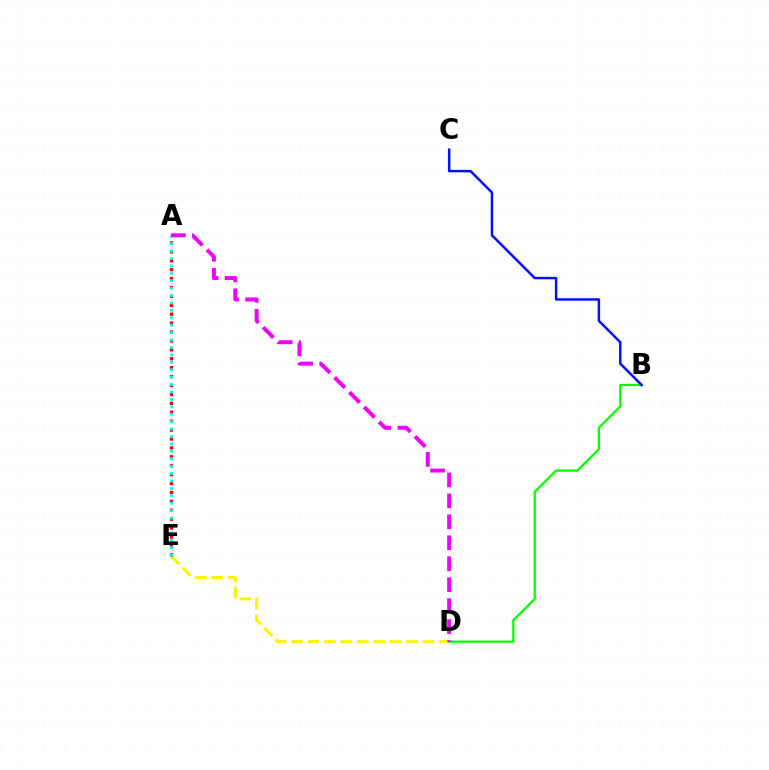{('D', 'E'): [{'color': '#fcf500', 'line_style': 'dashed', 'thickness': 2.23}], ('A', 'E'): [{'color': '#ff0000', 'line_style': 'dotted', 'thickness': 2.42}, {'color': '#00fff6', 'line_style': 'dotted', 'thickness': 2.01}], ('B', 'D'): [{'color': '#08ff00', 'line_style': 'solid', 'thickness': 1.64}], ('A', 'D'): [{'color': '#ee00ff', 'line_style': 'dashed', 'thickness': 2.85}], ('B', 'C'): [{'color': '#0010ff', 'line_style': 'solid', 'thickness': 1.78}]}